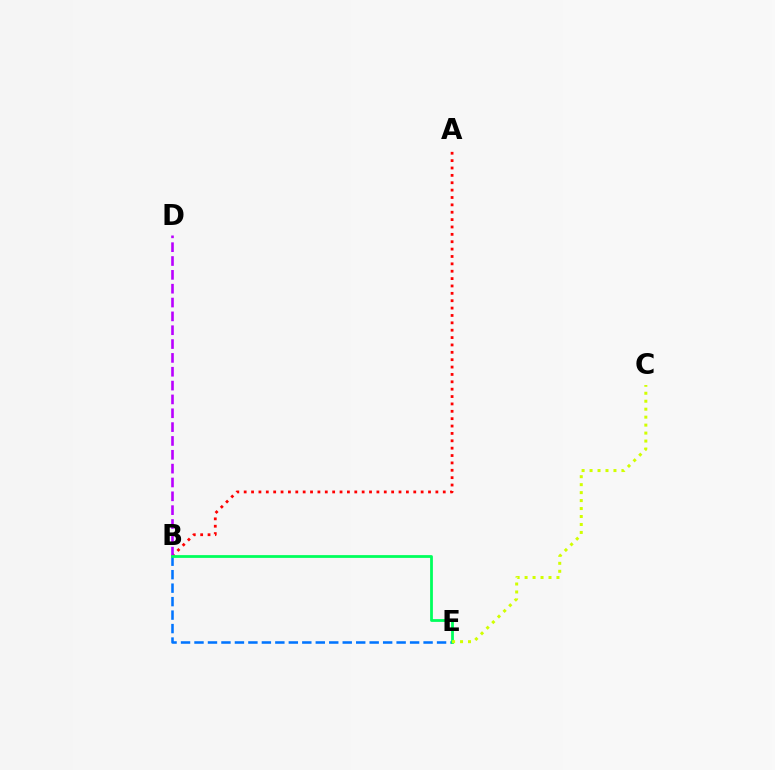{('A', 'B'): [{'color': '#ff0000', 'line_style': 'dotted', 'thickness': 2.0}], ('B', 'E'): [{'color': '#0074ff', 'line_style': 'dashed', 'thickness': 1.83}, {'color': '#00ff5c', 'line_style': 'solid', 'thickness': 2.0}], ('B', 'D'): [{'color': '#b900ff', 'line_style': 'dashed', 'thickness': 1.88}], ('C', 'E'): [{'color': '#d1ff00', 'line_style': 'dotted', 'thickness': 2.16}]}